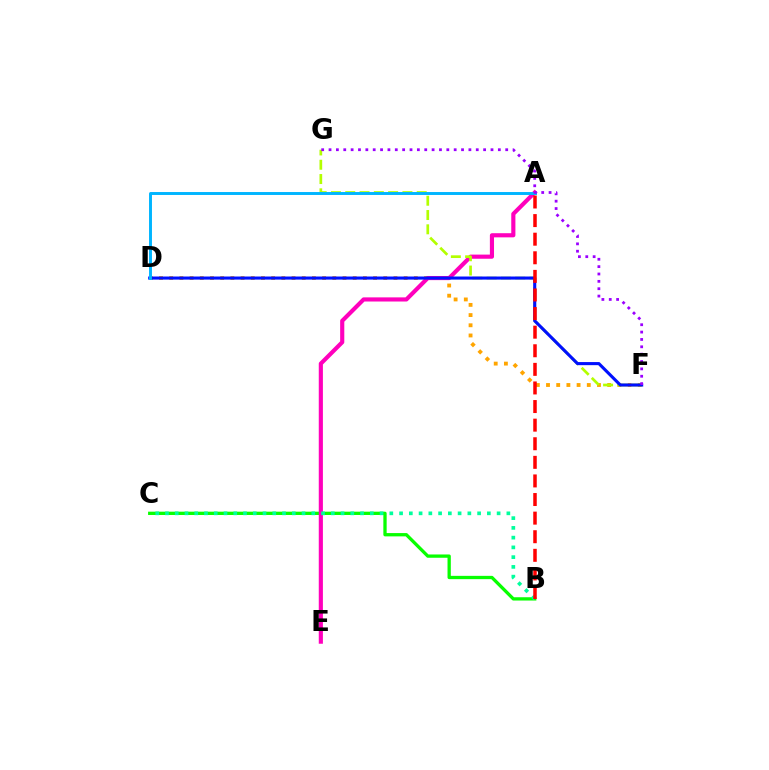{('B', 'C'): [{'color': '#08ff00', 'line_style': 'solid', 'thickness': 2.37}, {'color': '#00ff9d', 'line_style': 'dotted', 'thickness': 2.65}], ('D', 'F'): [{'color': '#ffa500', 'line_style': 'dotted', 'thickness': 2.77}, {'color': '#0010ff', 'line_style': 'solid', 'thickness': 2.22}], ('A', 'E'): [{'color': '#ff00bd', 'line_style': 'solid', 'thickness': 2.98}], ('F', 'G'): [{'color': '#b3ff00', 'line_style': 'dashed', 'thickness': 1.94}, {'color': '#9b00ff', 'line_style': 'dotted', 'thickness': 2.0}], ('A', 'D'): [{'color': '#00b5ff', 'line_style': 'solid', 'thickness': 2.11}], ('A', 'B'): [{'color': '#ff0000', 'line_style': 'dashed', 'thickness': 2.53}]}